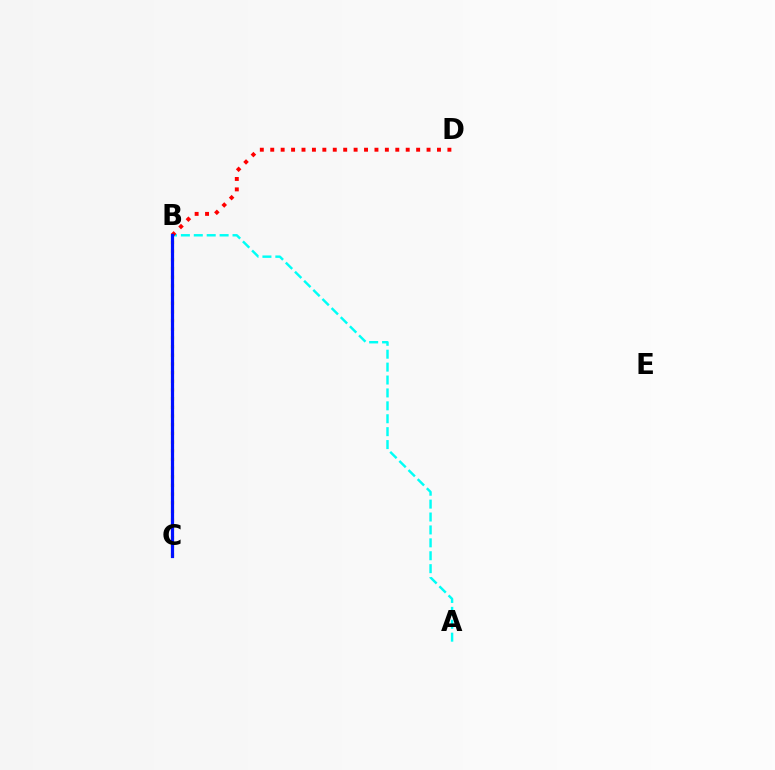{('A', 'B'): [{'color': '#00fff6', 'line_style': 'dashed', 'thickness': 1.75}], ('B', 'C'): [{'color': '#08ff00', 'line_style': 'dashed', 'thickness': 2.17}, {'color': '#ee00ff', 'line_style': 'solid', 'thickness': 1.97}, {'color': '#fcf500', 'line_style': 'dotted', 'thickness': 2.36}, {'color': '#0010ff', 'line_style': 'solid', 'thickness': 2.31}], ('B', 'D'): [{'color': '#ff0000', 'line_style': 'dotted', 'thickness': 2.83}]}